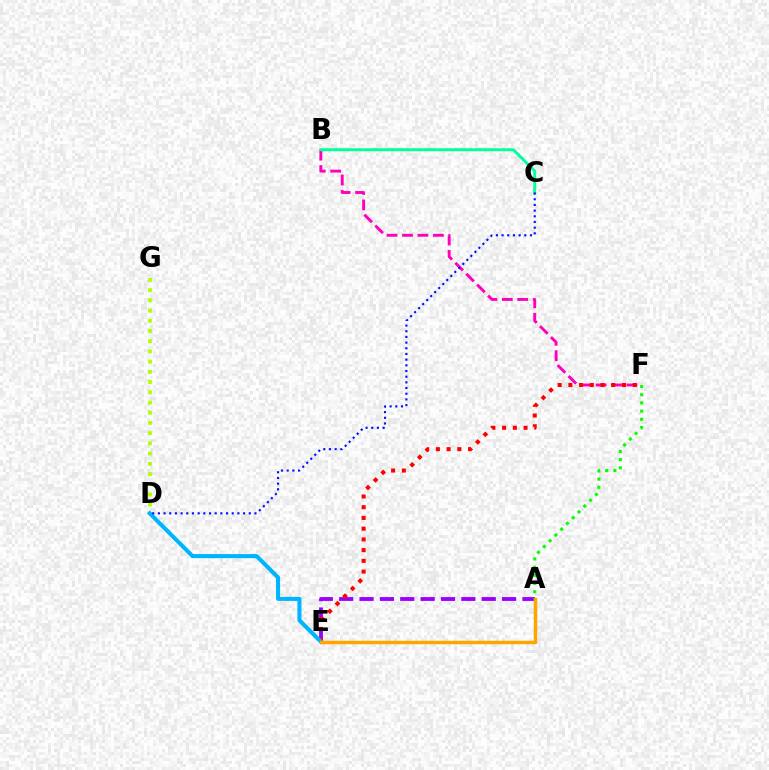{('A', 'E'): [{'color': '#9b00ff', 'line_style': 'dashed', 'thickness': 2.77}, {'color': '#ffa500', 'line_style': 'solid', 'thickness': 2.5}], ('B', 'F'): [{'color': '#ff00bd', 'line_style': 'dashed', 'thickness': 2.1}], ('E', 'F'): [{'color': '#ff0000', 'line_style': 'dotted', 'thickness': 2.91}], ('D', 'G'): [{'color': '#b3ff00', 'line_style': 'dotted', 'thickness': 2.78}], ('D', 'E'): [{'color': '#00b5ff', 'line_style': 'solid', 'thickness': 2.92}], ('B', 'C'): [{'color': '#00ff9d', 'line_style': 'solid', 'thickness': 2.12}], ('A', 'F'): [{'color': '#08ff00', 'line_style': 'dotted', 'thickness': 2.22}], ('C', 'D'): [{'color': '#0010ff', 'line_style': 'dotted', 'thickness': 1.54}]}